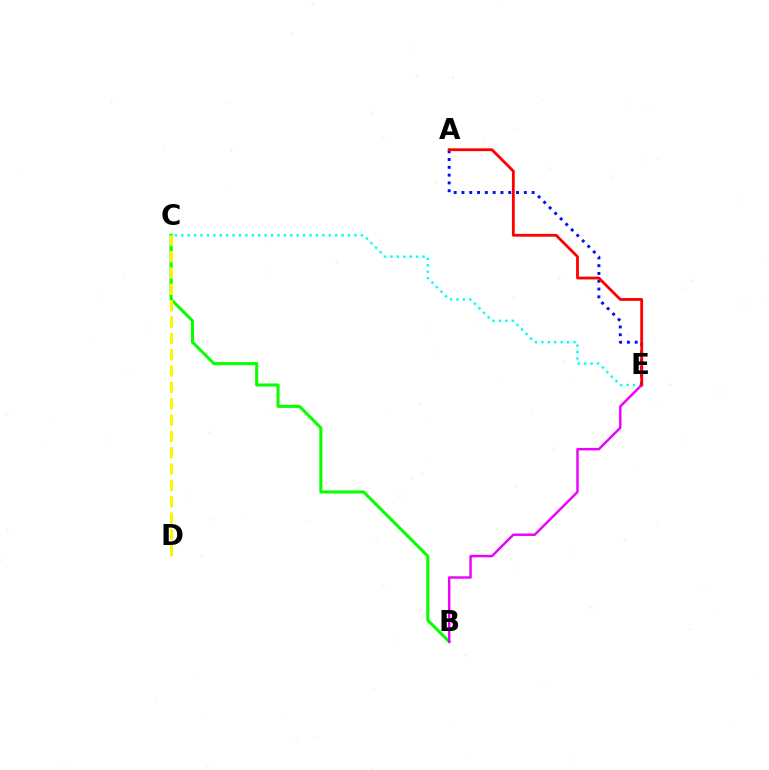{('C', 'E'): [{'color': '#00fff6', 'line_style': 'dotted', 'thickness': 1.74}], ('B', 'C'): [{'color': '#08ff00', 'line_style': 'solid', 'thickness': 2.2}], ('A', 'E'): [{'color': '#0010ff', 'line_style': 'dotted', 'thickness': 2.12}, {'color': '#ff0000', 'line_style': 'solid', 'thickness': 2.03}], ('B', 'E'): [{'color': '#ee00ff', 'line_style': 'solid', 'thickness': 1.76}], ('C', 'D'): [{'color': '#fcf500', 'line_style': 'dashed', 'thickness': 2.22}]}